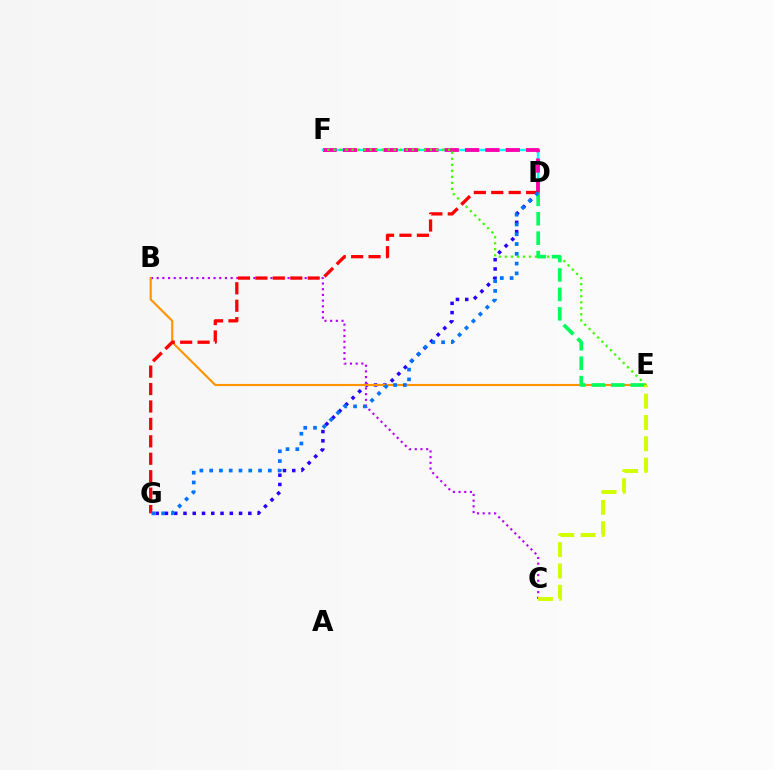{('D', 'G'): [{'color': '#2500ff', 'line_style': 'dotted', 'thickness': 2.52}, {'color': '#ff0000', 'line_style': 'dashed', 'thickness': 2.37}, {'color': '#0074ff', 'line_style': 'dotted', 'thickness': 2.66}], ('D', 'F'): [{'color': '#00fff6', 'line_style': 'solid', 'thickness': 1.73}, {'color': '#ff00ac', 'line_style': 'dashed', 'thickness': 2.77}], ('B', 'C'): [{'color': '#b900ff', 'line_style': 'dotted', 'thickness': 1.55}], ('B', 'E'): [{'color': '#ff9400', 'line_style': 'solid', 'thickness': 1.53}], ('C', 'E'): [{'color': '#d1ff00', 'line_style': 'dashed', 'thickness': 2.9}], ('E', 'F'): [{'color': '#3dff00', 'line_style': 'dotted', 'thickness': 1.64}], ('D', 'E'): [{'color': '#00ff5c', 'line_style': 'dashed', 'thickness': 2.64}]}